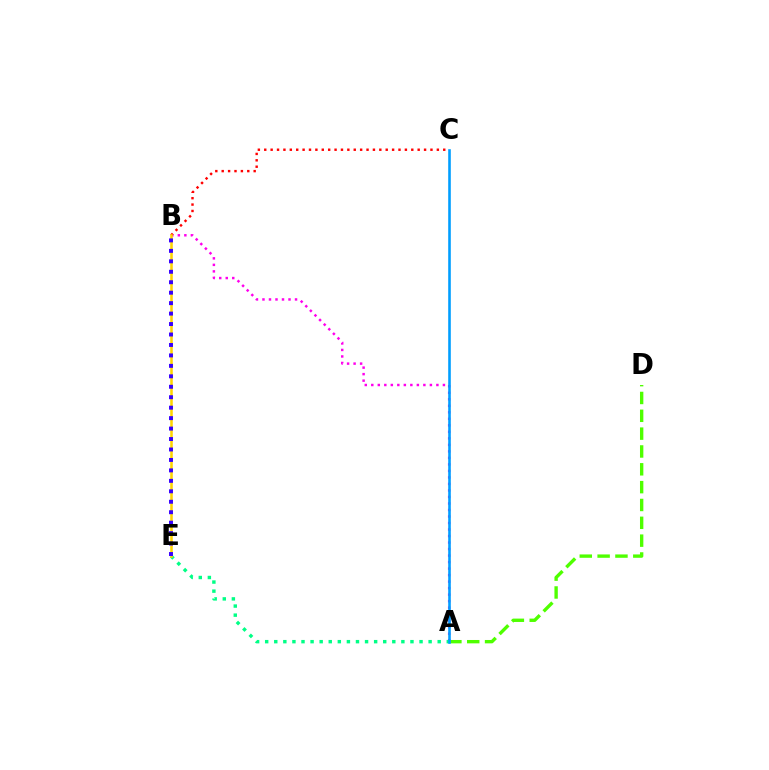{('A', 'D'): [{'color': '#4fff00', 'line_style': 'dashed', 'thickness': 2.42}], ('A', 'B'): [{'color': '#ff00ed', 'line_style': 'dotted', 'thickness': 1.77}], ('B', 'C'): [{'color': '#ff0000', 'line_style': 'dotted', 'thickness': 1.74}], ('A', 'E'): [{'color': '#00ff86', 'line_style': 'dotted', 'thickness': 2.47}], ('A', 'C'): [{'color': '#009eff', 'line_style': 'solid', 'thickness': 1.87}], ('B', 'E'): [{'color': '#ffd500', 'line_style': 'solid', 'thickness': 1.83}, {'color': '#3700ff', 'line_style': 'dotted', 'thickness': 2.84}]}